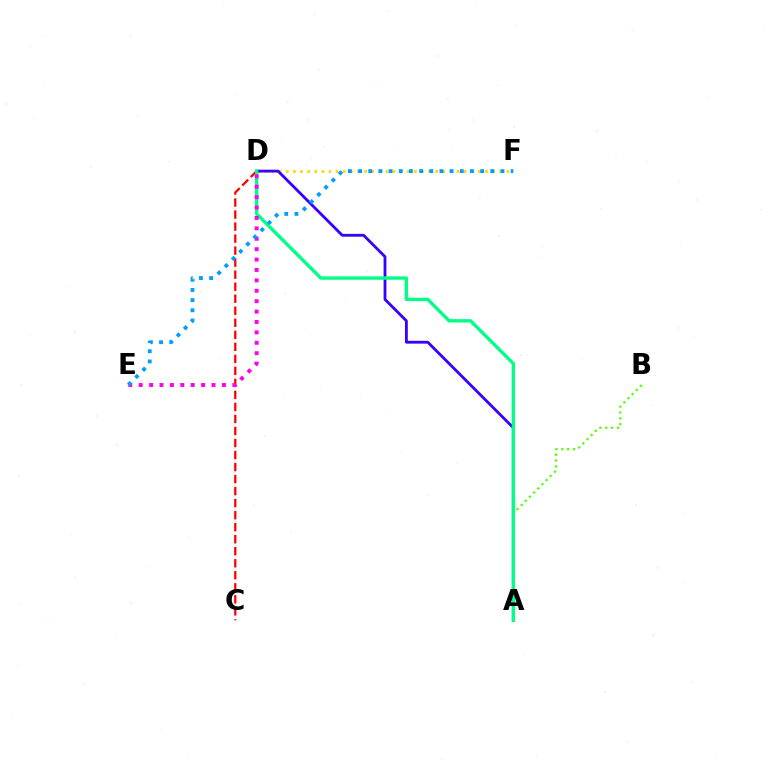{('A', 'B'): [{'color': '#4fff00', 'line_style': 'dotted', 'thickness': 1.59}], ('C', 'D'): [{'color': '#ff0000', 'line_style': 'dashed', 'thickness': 1.63}], ('D', 'F'): [{'color': '#ffd500', 'line_style': 'dotted', 'thickness': 1.93}], ('A', 'D'): [{'color': '#3700ff', 'line_style': 'solid', 'thickness': 2.03}, {'color': '#00ff86', 'line_style': 'solid', 'thickness': 2.42}], ('D', 'E'): [{'color': '#ff00ed', 'line_style': 'dotted', 'thickness': 2.83}], ('E', 'F'): [{'color': '#009eff', 'line_style': 'dotted', 'thickness': 2.76}]}